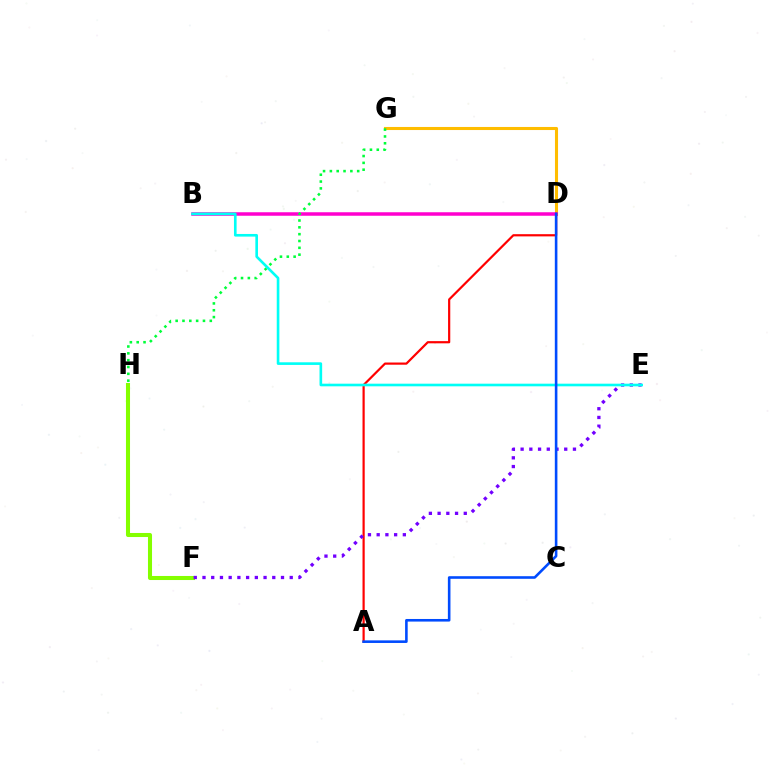{('D', 'G'): [{'color': '#ffbd00', 'line_style': 'solid', 'thickness': 2.21}], ('B', 'D'): [{'color': '#ff00cf', 'line_style': 'solid', 'thickness': 2.52}], ('G', 'H'): [{'color': '#00ff39', 'line_style': 'dotted', 'thickness': 1.86}], ('A', 'D'): [{'color': '#ff0000', 'line_style': 'solid', 'thickness': 1.58}, {'color': '#004bff', 'line_style': 'solid', 'thickness': 1.87}], ('F', 'H'): [{'color': '#84ff00', 'line_style': 'solid', 'thickness': 2.92}], ('E', 'F'): [{'color': '#7200ff', 'line_style': 'dotted', 'thickness': 2.37}], ('B', 'E'): [{'color': '#00fff6', 'line_style': 'solid', 'thickness': 1.9}]}